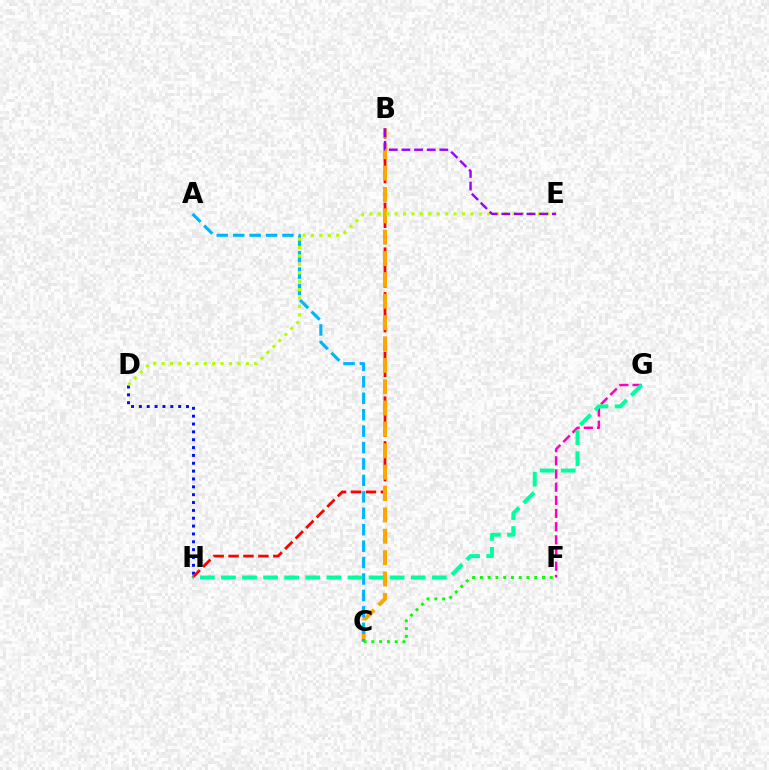{('D', 'H'): [{'color': '#0010ff', 'line_style': 'dotted', 'thickness': 2.13}], ('B', 'H'): [{'color': '#ff0000', 'line_style': 'dashed', 'thickness': 2.02}], ('F', 'G'): [{'color': '#ff00bd', 'line_style': 'dashed', 'thickness': 1.79}], ('B', 'C'): [{'color': '#ffa500', 'line_style': 'dashed', 'thickness': 2.9}], ('A', 'C'): [{'color': '#00b5ff', 'line_style': 'dashed', 'thickness': 2.23}], ('D', 'E'): [{'color': '#b3ff00', 'line_style': 'dotted', 'thickness': 2.29}], ('C', 'F'): [{'color': '#08ff00', 'line_style': 'dotted', 'thickness': 2.11}], ('B', 'E'): [{'color': '#9b00ff', 'line_style': 'dashed', 'thickness': 1.72}], ('G', 'H'): [{'color': '#00ff9d', 'line_style': 'dashed', 'thickness': 2.86}]}